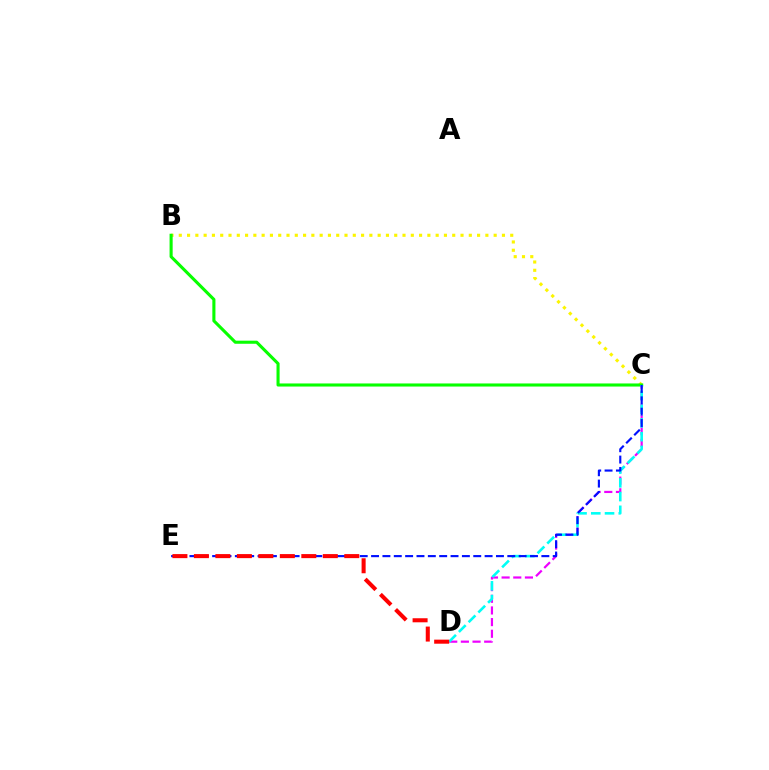{('B', 'C'): [{'color': '#fcf500', 'line_style': 'dotted', 'thickness': 2.25}, {'color': '#08ff00', 'line_style': 'solid', 'thickness': 2.22}], ('C', 'D'): [{'color': '#ee00ff', 'line_style': 'dashed', 'thickness': 1.58}, {'color': '#00fff6', 'line_style': 'dashed', 'thickness': 1.87}], ('C', 'E'): [{'color': '#0010ff', 'line_style': 'dashed', 'thickness': 1.54}], ('D', 'E'): [{'color': '#ff0000', 'line_style': 'dashed', 'thickness': 2.92}]}